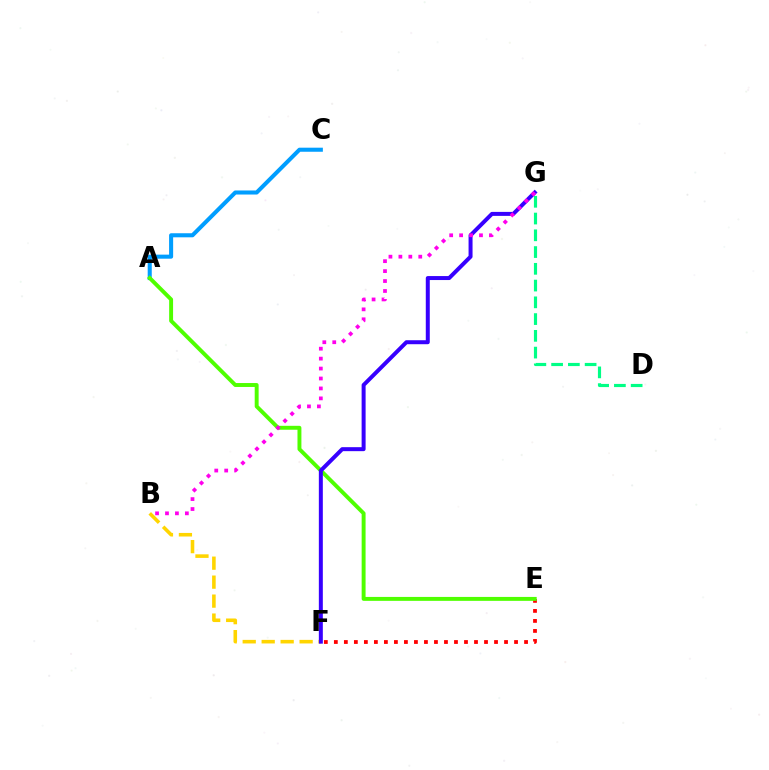{('D', 'G'): [{'color': '#00ff86', 'line_style': 'dashed', 'thickness': 2.28}], ('A', 'C'): [{'color': '#009eff', 'line_style': 'solid', 'thickness': 2.92}], ('E', 'F'): [{'color': '#ff0000', 'line_style': 'dotted', 'thickness': 2.72}], ('B', 'F'): [{'color': '#ffd500', 'line_style': 'dashed', 'thickness': 2.58}], ('A', 'E'): [{'color': '#4fff00', 'line_style': 'solid', 'thickness': 2.83}], ('F', 'G'): [{'color': '#3700ff', 'line_style': 'solid', 'thickness': 2.87}], ('B', 'G'): [{'color': '#ff00ed', 'line_style': 'dotted', 'thickness': 2.7}]}